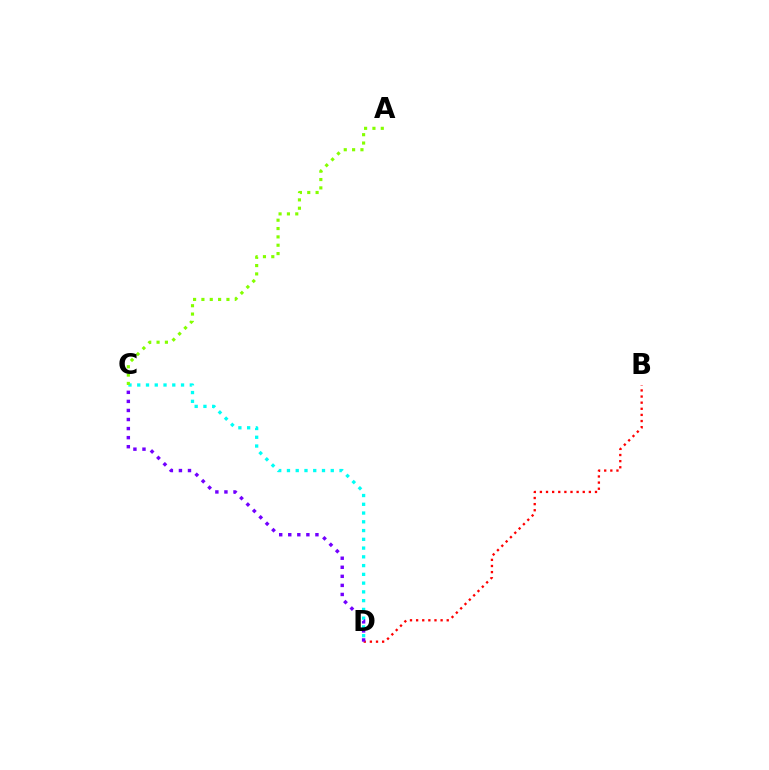{('B', 'D'): [{'color': '#ff0000', 'line_style': 'dotted', 'thickness': 1.66}], ('C', 'D'): [{'color': '#00fff6', 'line_style': 'dotted', 'thickness': 2.38}, {'color': '#7200ff', 'line_style': 'dotted', 'thickness': 2.46}], ('A', 'C'): [{'color': '#84ff00', 'line_style': 'dotted', 'thickness': 2.27}]}